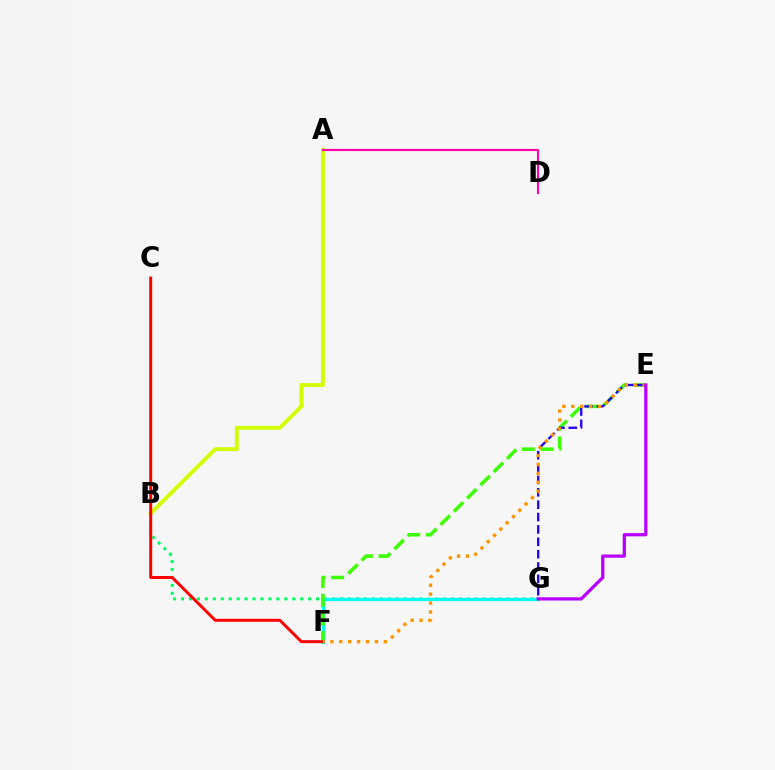{('F', 'G'): [{'color': '#0074ff', 'line_style': 'solid', 'thickness': 1.98}, {'color': '#00fff6', 'line_style': 'solid', 'thickness': 2.37}], ('A', 'B'): [{'color': '#d1ff00', 'line_style': 'solid', 'thickness': 2.8}], ('B', 'G'): [{'color': '#00ff5c', 'line_style': 'dotted', 'thickness': 2.16}], ('E', 'F'): [{'color': '#3dff00', 'line_style': 'dashed', 'thickness': 2.55}, {'color': '#ff9400', 'line_style': 'dotted', 'thickness': 2.42}], ('E', 'G'): [{'color': '#2500ff', 'line_style': 'dashed', 'thickness': 1.68}, {'color': '#b900ff', 'line_style': 'solid', 'thickness': 2.33}], ('C', 'F'): [{'color': '#ff0000', 'line_style': 'solid', 'thickness': 2.13}], ('A', 'D'): [{'color': '#ff00ac', 'line_style': 'solid', 'thickness': 1.54}]}